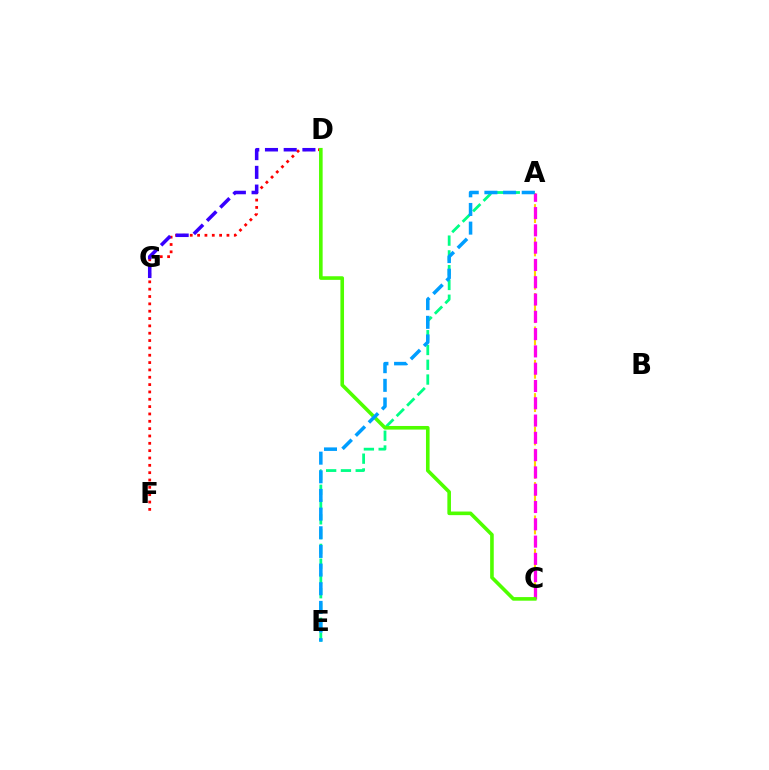{('A', 'C'): [{'color': '#ffd500', 'line_style': 'dashed', 'thickness': 1.51}, {'color': '#ff00ed', 'line_style': 'dashed', 'thickness': 2.35}], ('D', 'F'): [{'color': '#ff0000', 'line_style': 'dotted', 'thickness': 1.99}], ('A', 'E'): [{'color': '#00ff86', 'line_style': 'dashed', 'thickness': 2.01}, {'color': '#009eff', 'line_style': 'dashed', 'thickness': 2.53}], ('D', 'G'): [{'color': '#3700ff', 'line_style': 'dashed', 'thickness': 2.54}], ('C', 'D'): [{'color': '#4fff00', 'line_style': 'solid', 'thickness': 2.6}]}